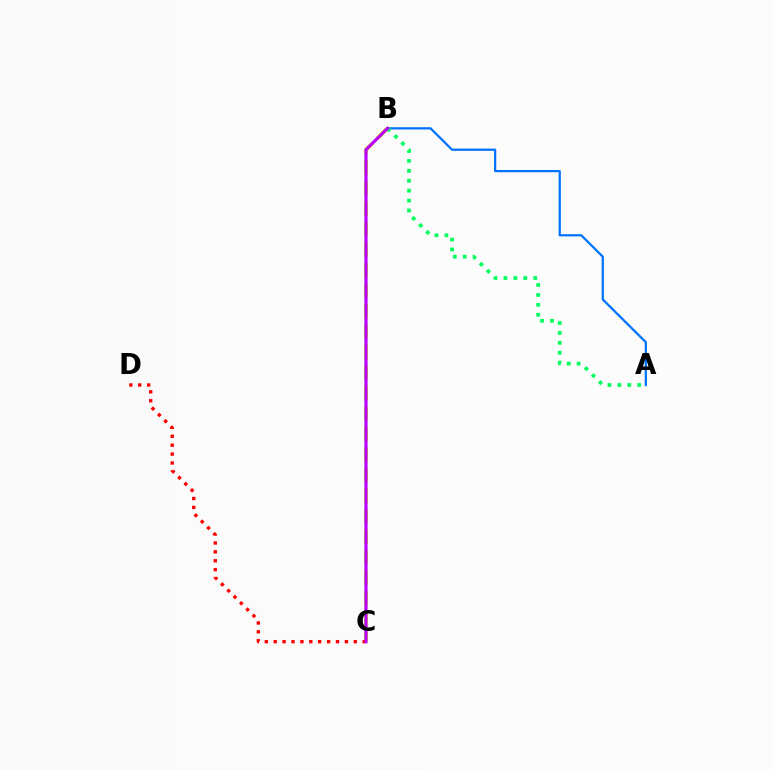{('A', 'B'): [{'color': '#0074ff', 'line_style': 'solid', 'thickness': 1.63}, {'color': '#00ff5c', 'line_style': 'dotted', 'thickness': 2.69}], ('B', 'C'): [{'color': '#d1ff00', 'line_style': 'dashed', 'thickness': 2.79}, {'color': '#b900ff', 'line_style': 'solid', 'thickness': 2.29}], ('C', 'D'): [{'color': '#ff0000', 'line_style': 'dotted', 'thickness': 2.42}]}